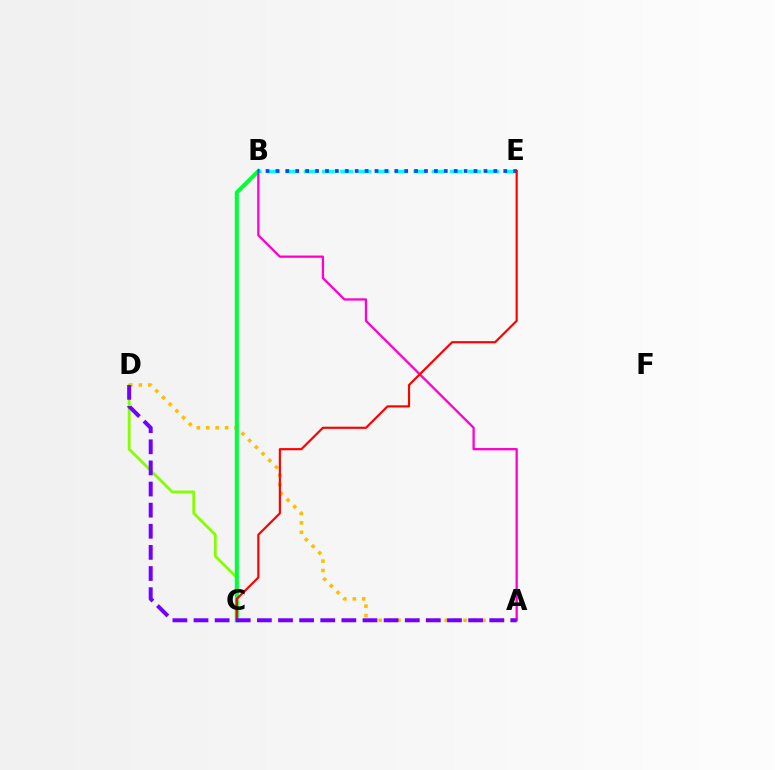{('C', 'D'): [{'color': '#84ff00', 'line_style': 'solid', 'thickness': 2.01}], ('A', 'D'): [{'color': '#ffbd00', 'line_style': 'dotted', 'thickness': 2.56}, {'color': '#7200ff', 'line_style': 'dashed', 'thickness': 2.87}], ('B', 'C'): [{'color': '#00ff39', 'line_style': 'solid', 'thickness': 2.93}], ('A', 'B'): [{'color': '#ff00cf', 'line_style': 'solid', 'thickness': 1.64}], ('B', 'E'): [{'color': '#00fff6', 'line_style': 'dashed', 'thickness': 2.48}, {'color': '#004bff', 'line_style': 'dotted', 'thickness': 2.69}], ('C', 'E'): [{'color': '#ff0000', 'line_style': 'solid', 'thickness': 1.56}]}